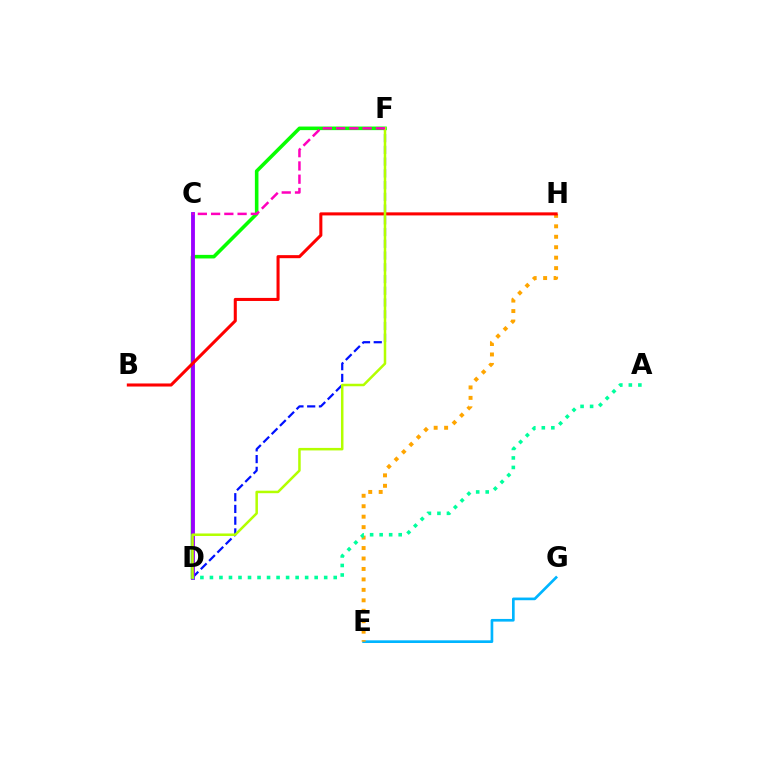{('D', 'F'): [{'color': '#08ff00', 'line_style': 'solid', 'thickness': 2.58}, {'color': '#0010ff', 'line_style': 'dashed', 'thickness': 1.59}, {'color': '#b3ff00', 'line_style': 'solid', 'thickness': 1.81}], ('E', 'G'): [{'color': '#00b5ff', 'line_style': 'solid', 'thickness': 1.93}], ('C', 'D'): [{'color': '#9b00ff', 'line_style': 'solid', 'thickness': 2.77}], ('E', 'H'): [{'color': '#ffa500', 'line_style': 'dotted', 'thickness': 2.84}], ('B', 'H'): [{'color': '#ff0000', 'line_style': 'solid', 'thickness': 2.2}], ('A', 'D'): [{'color': '#00ff9d', 'line_style': 'dotted', 'thickness': 2.59}], ('C', 'F'): [{'color': '#ff00bd', 'line_style': 'dashed', 'thickness': 1.8}]}